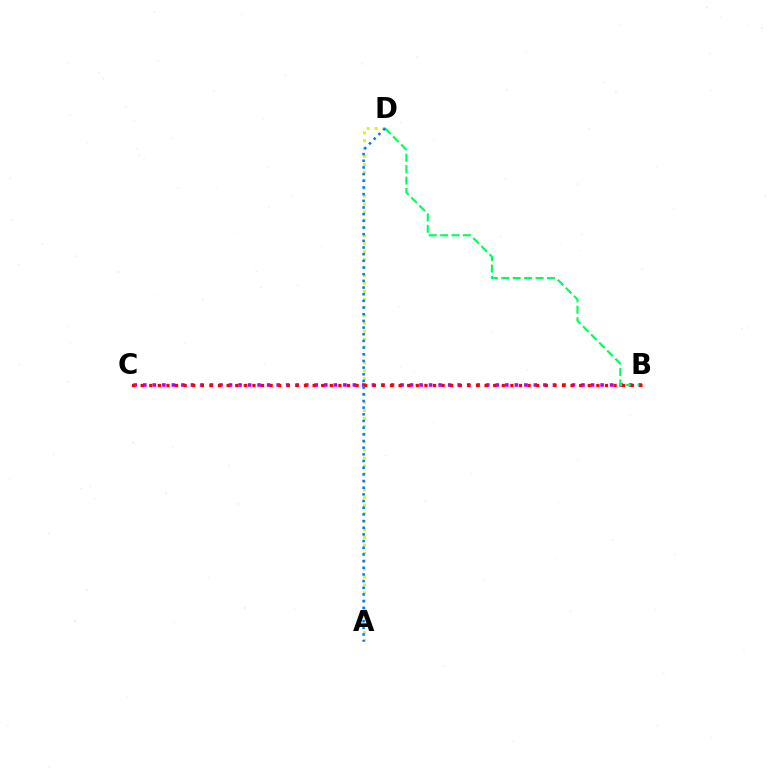{('A', 'D'): [{'color': '#d1ff00', 'line_style': 'dotted', 'thickness': 2.16}, {'color': '#0074ff', 'line_style': 'dotted', 'thickness': 1.81}], ('B', 'C'): [{'color': '#b900ff', 'line_style': 'dotted', 'thickness': 2.59}, {'color': '#ff0000', 'line_style': 'dotted', 'thickness': 2.34}], ('B', 'D'): [{'color': '#00ff5c', 'line_style': 'dashed', 'thickness': 1.55}]}